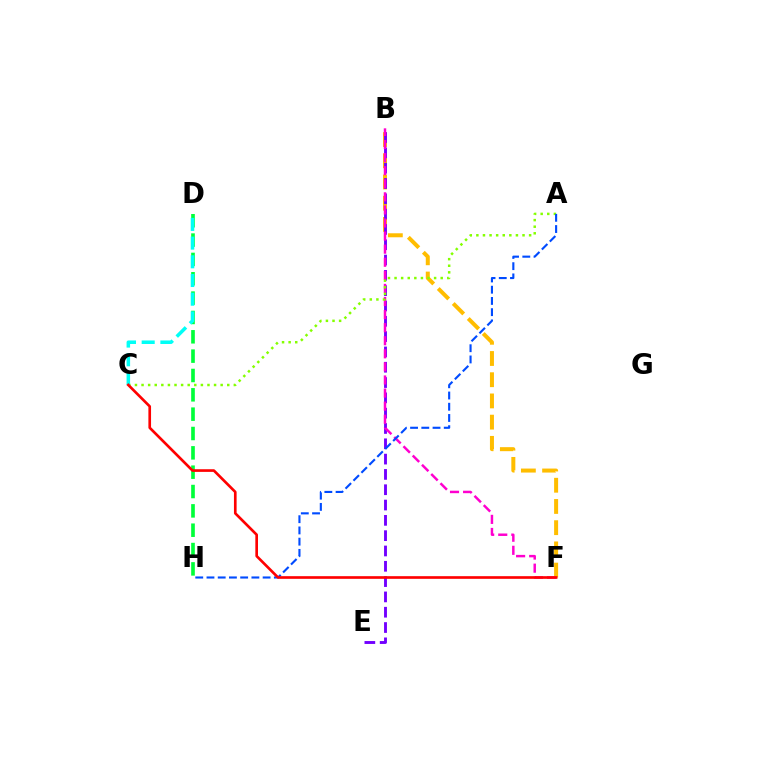{('B', 'F'): [{'color': '#ffbd00', 'line_style': 'dashed', 'thickness': 2.88}, {'color': '#ff00cf', 'line_style': 'dashed', 'thickness': 1.78}], ('B', 'E'): [{'color': '#7200ff', 'line_style': 'dashed', 'thickness': 2.08}], ('D', 'H'): [{'color': '#00ff39', 'line_style': 'dashed', 'thickness': 2.63}], ('A', 'C'): [{'color': '#84ff00', 'line_style': 'dotted', 'thickness': 1.79}], ('C', 'D'): [{'color': '#00fff6', 'line_style': 'dashed', 'thickness': 2.54}], ('A', 'H'): [{'color': '#004bff', 'line_style': 'dashed', 'thickness': 1.53}], ('C', 'F'): [{'color': '#ff0000', 'line_style': 'solid', 'thickness': 1.91}]}